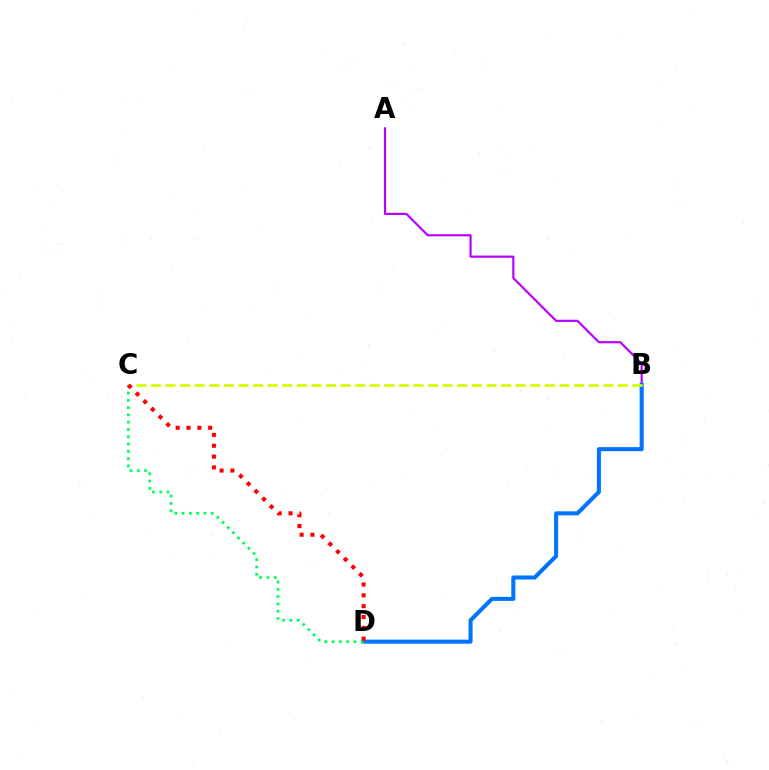{('A', 'B'): [{'color': '#b900ff', 'line_style': 'solid', 'thickness': 1.57}], ('B', 'D'): [{'color': '#0074ff', 'line_style': 'solid', 'thickness': 2.92}], ('B', 'C'): [{'color': '#d1ff00', 'line_style': 'dashed', 'thickness': 1.98}], ('C', 'D'): [{'color': '#00ff5c', 'line_style': 'dotted', 'thickness': 1.98}, {'color': '#ff0000', 'line_style': 'dotted', 'thickness': 2.94}]}